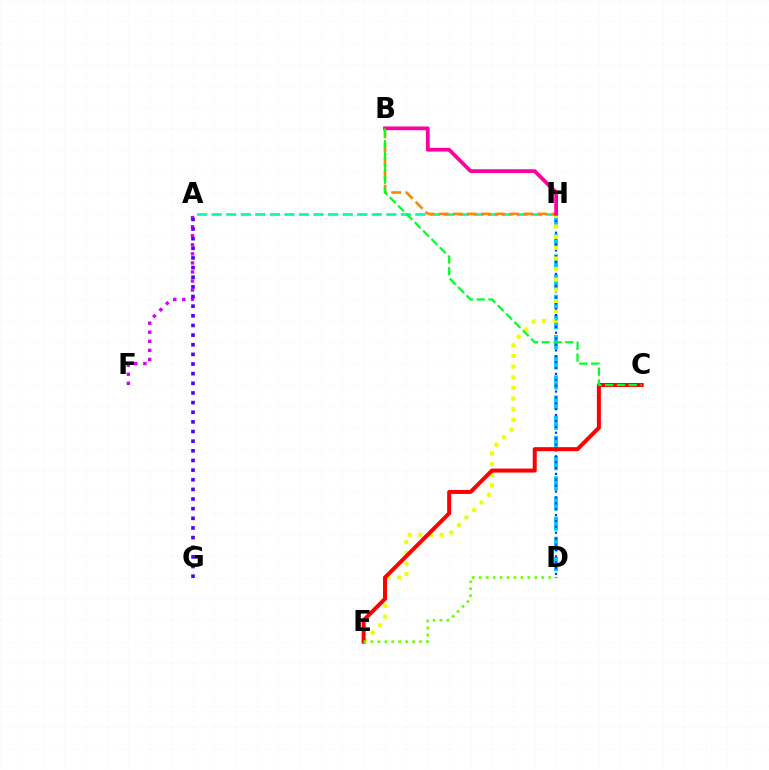{('D', 'H'): [{'color': '#00c7ff', 'line_style': 'dashed', 'thickness': 2.74}, {'color': '#003fff', 'line_style': 'dotted', 'thickness': 1.6}], ('A', 'H'): [{'color': '#00ffaf', 'line_style': 'dashed', 'thickness': 1.98}], ('E', 'H'): [{'color': '#eeff00', 'line_style': 'dotted', 'thickness': 2.89}], ('A', 'F'): [{'color': '#d600ff', 'line_style': 'dotted', 'thickness': 2.46}], ('B', 'H'): [{'color': '#ff8800', 'line_style': 'dashed', 'thickness': 1.91}, {'color': '#ff00a0', 'line_style': 'solid', 'thickness': 2.7}], ('C', 'E'): [{'color': '#ff0000', 'line_style': 'solid', 'thickness': 2.88}], ('D', 'E'): [{'color': '#66ff00', 'line_style': 'dotted', 'thickness': 1.89}], ('B', 'C'): [{'color': '#00ff27', 'line_style': 'dashed', 'thickness': 1.6}], ('A', 'G'): [{'color': '#4f00ff', 'line_style': 'dotted', 'thickness': 2.62}]}